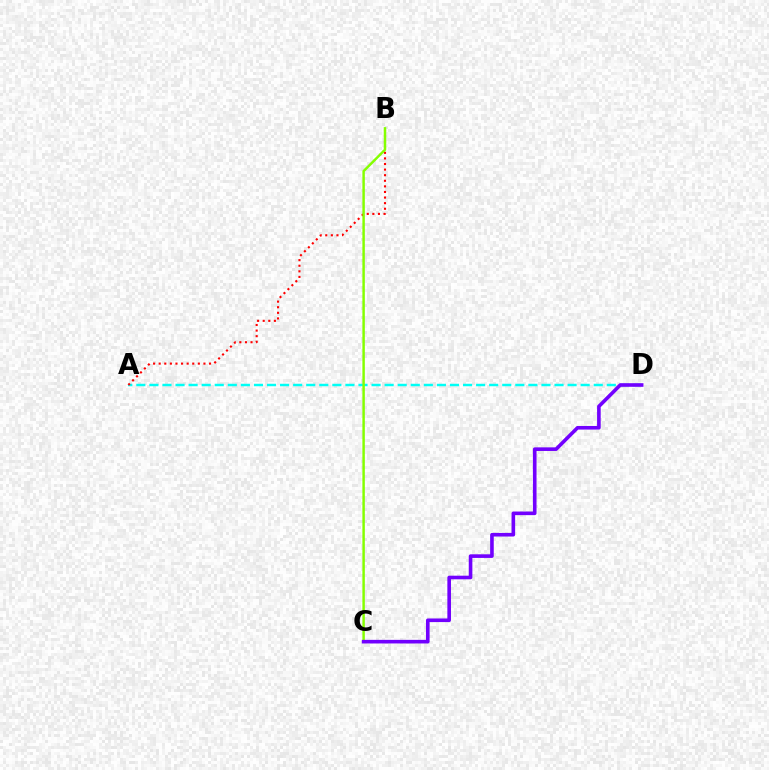{('A', 'D'): [{'color': '#00fff6', 'line_style': 'dashed', 'thickness': 1.78}], ('A', 'B'): [{'color': '#ff0000', 'line_style': 'dotted', 'thickness': 1.52}], ('B', 'C'): [{'color': '#84ff00', 'line_style': 'solid', 'thickness': 1.77}], ('C', 'D'): [{'color': '#7200ff', 'line_style': 'solid', 'thickness': 2.6}]}